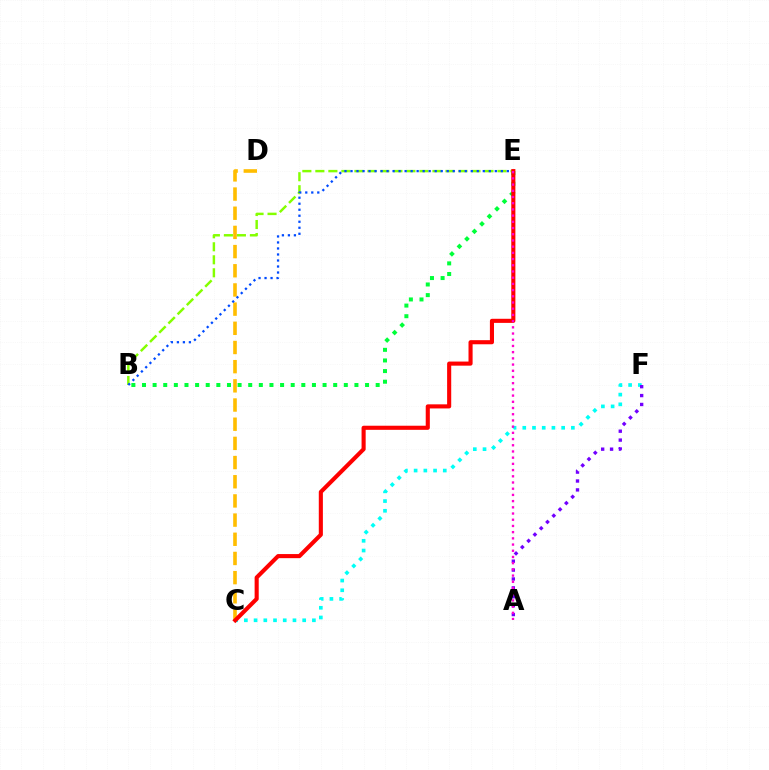{('C', 'F'): [{'color': '#00fff6', 'line_style': 'dotted', 'thickness': 2.64}], ('A', 'F'): [{'color': '#7200ff', 'line_style': 'dotted', 'thickness': 2.42}], ('B', 'E'): [{'color': '#00ff39', 'line_style': 'dotted', 'thickness': 2.89}, {'color': '#84ff00', 'line_style': 'dashed', 'thickness': 1.77}, {'color': '#004bff', 'line_style': 'dotted', 'thickness': 1.63}], ('C', 'D'): [{'color': '#ffbd00', 'line_style': 'dashed', 'thickness': 2.61}], ('C', 'E'): [{'color': '#ff0000', 'line_style': 'solid', 'thickness': 2.95}], ('A', 'E'): [{'color': '#ff00cf', 'line_style': 'dotted', 'thickness': 1.69}]}